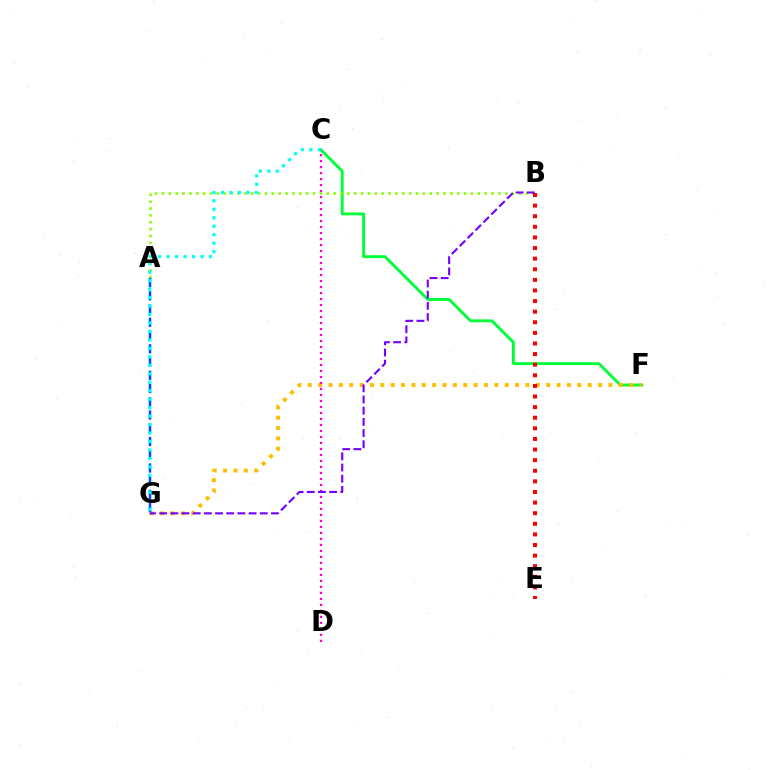{('C', 'F'): [{'color': '#00ff39', 'line_style': 'solid', 'thickness': 2.09}], ('F', 'G'): [{'color': '#ffbd00', 'line_style': 'dotted', 'thickness': 2.82}], ('C', 'D'): [{'color': '#ff00cf', 'line_style': 'dotted', 'thickness': 1.63}], ('A', 'B'): [{'color': '#84ff00', 'line_style': 'dotted', 'thickness': 1.87}], ('B', 'E'): [{'color': '#ff0000', 'line_style': 'dotted', 'thickness': 2.88}], ('A', 'G'): [{'color': '#004bff', 'line_style': 'dashed', 'thickness': 1.8}], ('B', 'G'): [{'color': '#7200ff', 'line_style': 'dashed', 'thickness': 1.52}], ('C', 'G'): [{'color': '#00fff6', 'line_style': 'dotted', 'thickness': 2.3}]}